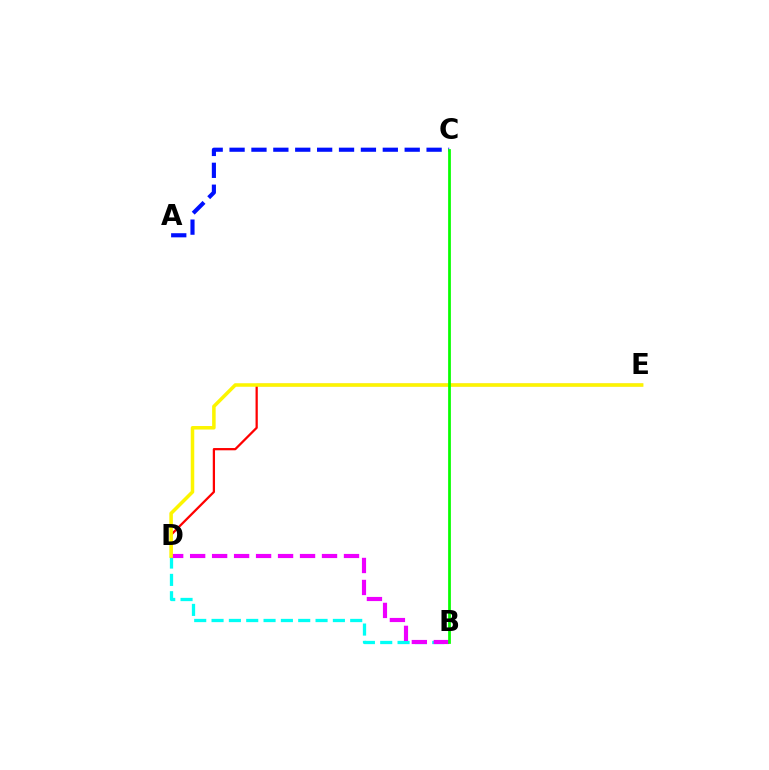{('B', 'D'): [{'color': '#00fff6', 'line_style': 'dashed', 'thickness': 2.35}, {'color': '#ee00ff', 'line_style': 'dashed', 'thickness': 2.99}], ('D', 'E'): [{'color': '#ff0000', 'line_style': 'solid', 'thickness': 1.62}, {'color': '#fcf500', 'line_style': 'solid', 'thickness': 2.54}], ('A', 'C'): [{'color': '#0010ff', 'line_style': 'dashed', 'thickness': 2.97}], ('B', 'C'): [{'color': '#08ff00', 'line_style': 'solid', 'thickness': 1.98}]}